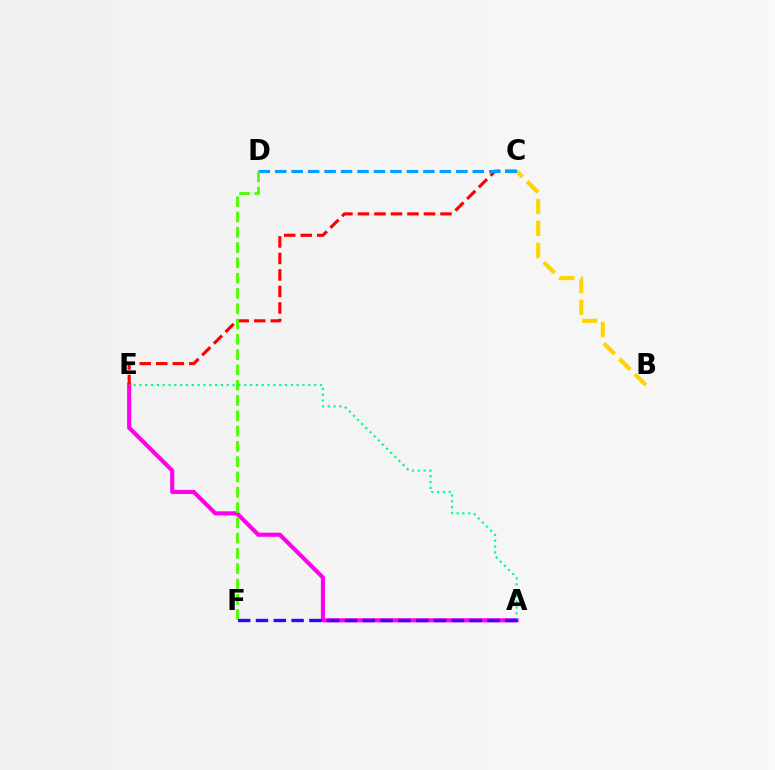{('A', 'E'): [{'color': '#ff00ed', 'line_style': 'solid', 'thickness': 2.95}, {'color': '#00ff86', 'line_style': 'dotted', 'thickness': 1.58}], ('B', 'C'): [{'color': '#ffd500', 'line_style': 'dashed', 'thickness': 2.97}], ('C', 'E'): [{'color': '#ff0000', 'line_style': 'dashed', 'thickness': 2.24}], ('C', 'D'): [{'color': '#009eff', 'line_style': 'dashed', 'thickness': 2.24}], ('D', 'F'): [{'color': '#4fff00', 'line_style': 'dashed', 'thickness': 2.08}], ('A', 'F'): [{'color': '#3700ff', 'line_style': 'dashed', 'thickness': 2.42}]}